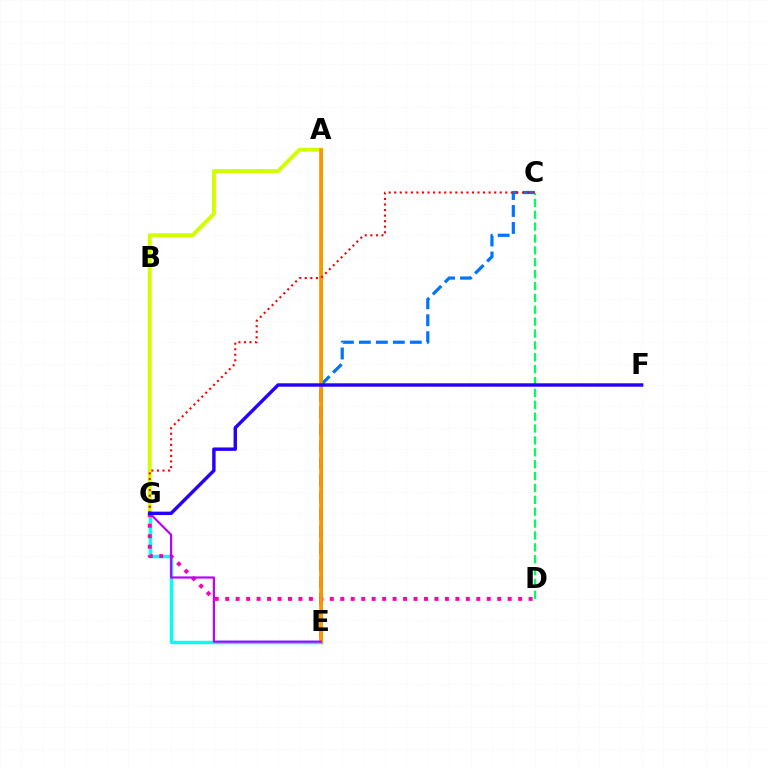{('A', 'E'): [{'color': '#3dff00', 'line_style': 'solid', 'thickness': 2.33}, {'color': '#ff9400', 'line_style': 'solid', 'thickness': 2.6}], ('A', 'G'): [{'color': '#d1ff00', 'line_style': 'solid', 'thickness': 2.85}], ('C', 'E'): [{'color': '#0074ff', 'line_style': 'dashed', 'thickness': 2.31}], ('E', 'G'): [{'color': '#00fff6', 'line_style': 'solid', 'thickness': 2.47}, {'color': '#b900ff', 'line_style': 'solid', 'thickness': 1.56}], ('C', 'D'): [{'color': '#00ff5c', 'line_style': 'dashed', 'thickness': 1.61}], ('D', 'G'): [{'color': '#ff00ac', 'line_style': 'dotted', 'thickness': 2.84}], ('C', 'G'): [{'color': '#ff0000', 'line_style': 'dotted', 'thickness': 1.51}], ('F', 'G'): [{'color': '#2500ff', 'line_style': 'solid', 'thickness': 2.46}]}